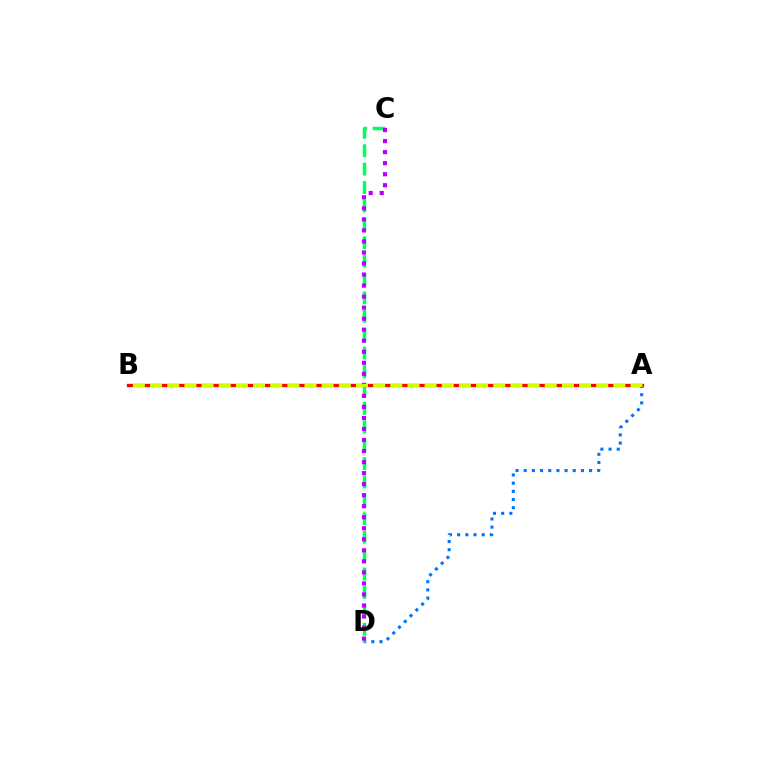{('A', 'D'): [{'color': '#0074ff', 'line_style': 'dotted', 'thickness': 2.22}], ('A', 'B'): [{'color': '#ff0000', 'line_style': 'solid', 'thickness': 2.39}, {'color': '#d1ff00', 'line_style': 'dashed', 'thickness': 2.33}], ('C', 'D'): [{'color': '#00ff5c', 'line_style': 'dashed', 'thickness': 2.5}, {'color': '#b900ff', 'line_style': 'dotted', 'thickness': 3.0}]}